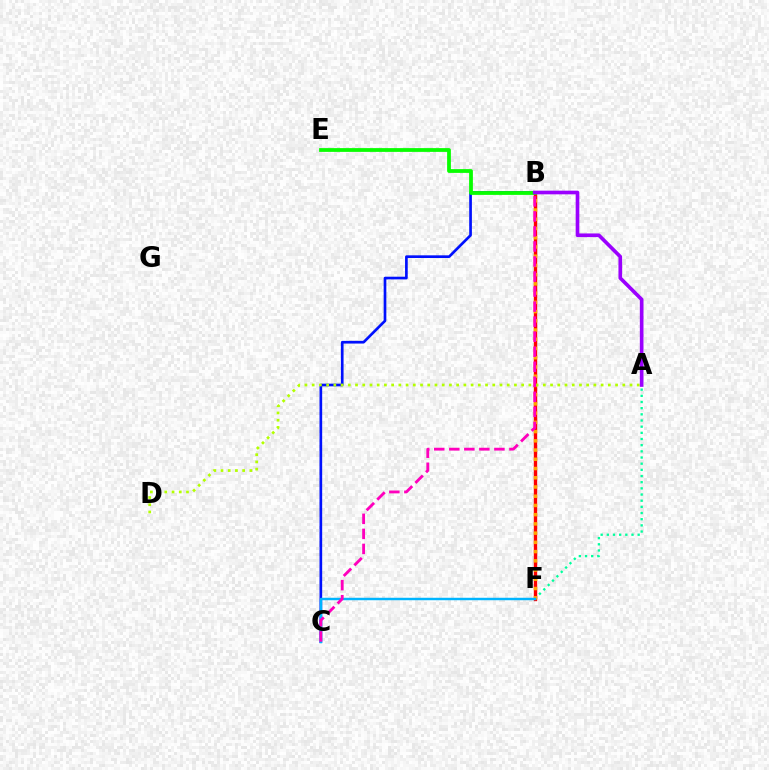{('B', 'F'): [{'color': '#ff0000', 'line_style': 'solid', 'thickness': 2.42}, {'color': '#ffa500', 'line_style': 'dotted', 'thickness': 2.51}], ('B', 'C'): [{'color': '#0010ff', 'line_style': 'solid', 'thickness': 1.93}, {'color': '#ff00bd', 'line_style': 'dashed', 'thickness': 2.04}], ('A', 'F'): [{'color': '#00ff9d', 'line_style': 'dotted', 'thickness': 1.68}], ('B', 'E'): [{'color': '#08ff00', 'line_style': 'solid', 'thickness': 2.72}], ('A', 'D'): [{'color': '#b3ff00', 'line_style': 'dotted', 'thickness': 1.96}], ('C', 'F'): [{'color': '#00b5ff', 'line_style': 'solid', 'thickness': 1.76}], ('A', 'B'): [{'color': '#9b00ff', 'line_style': 'solid', 'thickness': 2.63}]}